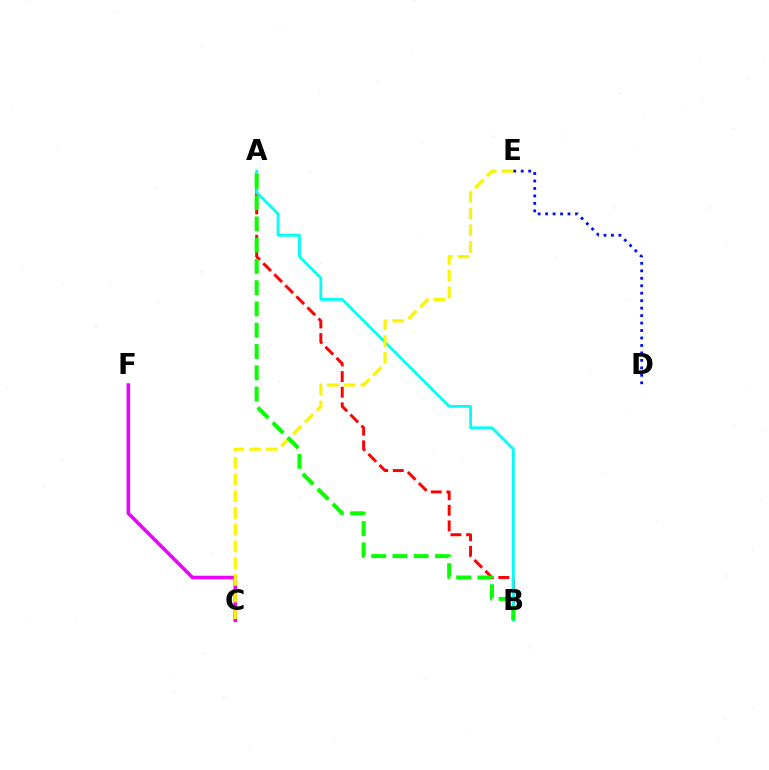{('A', 'B'): [{'color': '#ff0000', 'line_style': 'dashed', 'thickness': 2.12}, {'color': '#00fff6', 'line_style': 'solid', 'thickness': 2.01}, {'color': '#08ff00', 'line_style': 'dashed', 'thickness': 2.89}], ('C', 'F'): [{'color': '#ee00ff', 'line_style': 'solid', 'thickness': 2.55}], ('C', 'E'): [{'color': '#fcf500', 'line_style': 'dashed', 'thickness': 2.27}], ('D', 'E'): [{'color': '#0010ff', 'line_style': 'dotted', 'thickness': 2.03}]}